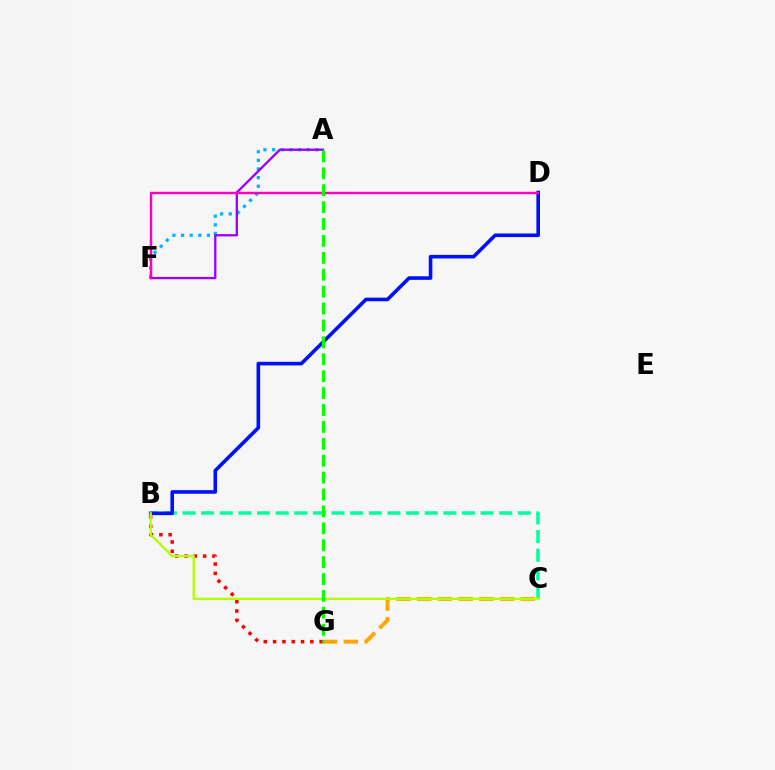{('A', 'F'): [{'color': '#00b5ff', 'line_style': 'dotted', 'thickness': 2.35}, {'color': '#9b00ff', 'line_style': 'solid', 'thickness': 1.67}], ('B', 'C'): [{'color': '#00ff9d', 'line_style': 'dashed', 'thickness': 2.53}, {'color': '#b3ff00', 'line_style': 'solid', 'thickness': 1.69}], ('B', 'G'): [{'color': '#ff0000', 'line_style': 'dotted', 'thickness': 2.53}], ('B', 'D'): [{'color': '#0010ff', 'line_style': 'solid', 'thickness': 2.59}], ('D', 'F'): [{'color': '#ff00bd', 'line_style': 'solid', 'thickness': 1.75}], ('C', 'G'): [{'color': '#ffa500', 'line_style': 'dashed', 'thickness': 2.81}], ('A', 'G'): [{'color': '#08ff00', 'line_style': 'dashed', 'thickness': 2.3}]}